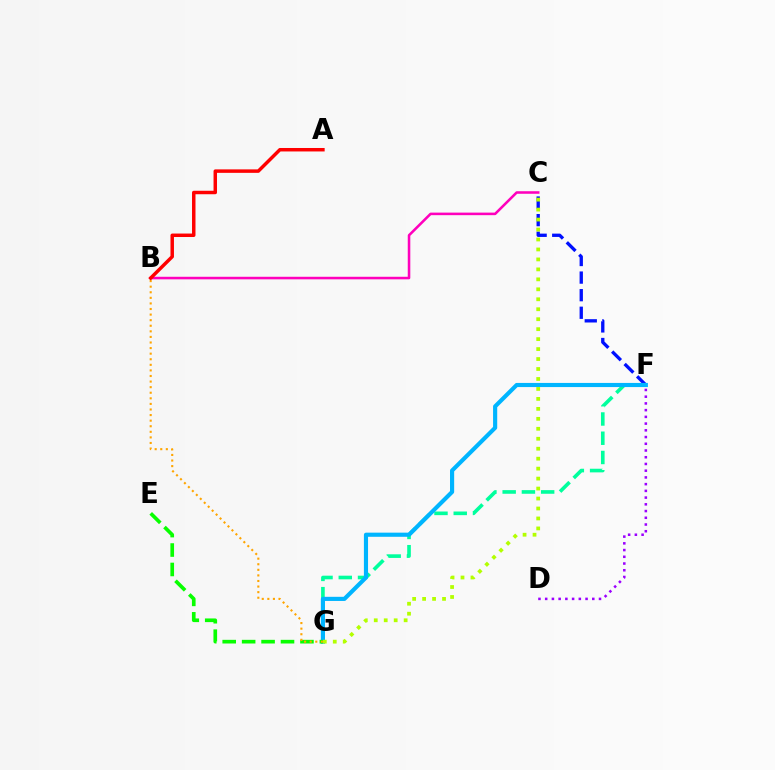{('B', 'C'): [{'color': '#ff00bd', 'line_style': 'solid', 'thickness': 1.84}], ('C', 'F'): [{'color': '#0010ff', 'line_style': 'dashed', 'thickness': 2.39}], ('F', 'G'): [{'color': '#00ff9d', 'line_style': 'dashed', 'thickness': 2.62}, {'color': '#00b5ff', 'line_style': 'solid', 'thickness': 2.98}], ('E', 'G'): [{'color': '#08ff00', 'line_style': 'dashed', 'thickness': 2.64}], ('B', 'G'): [{'color': '#ffa500', 'line_style': 'dotted', 'thickness': 1.52}], ('C', 'G'): [{'color': '#b3ff00', 'line_style': 'dotted', 'thickness': 2.71}], ('D', 'F'): [{'color': '#9b00ff', 'line_style': 'dotted', 'thickness': 1.83}], ('A', 'B'): [{'color': '#ff0000', 'line_style': 'solid', 'thickness': 2.5}]}